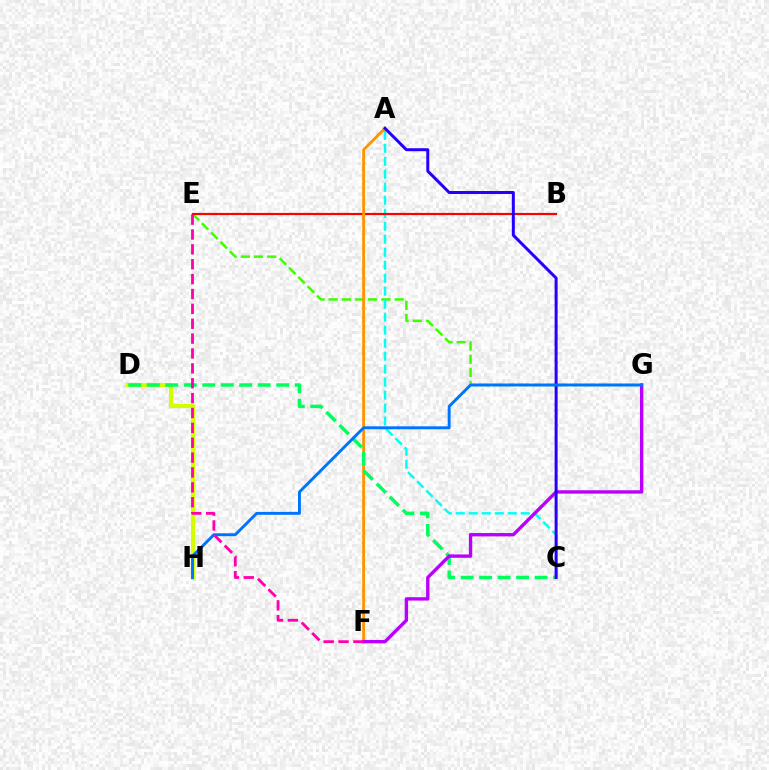{('E', 'G'): [{'color': '#3dff00', 'line_style': 'dashed', 'thickness': 1.79}], ('A', 'C'): [{'color': '#00fff6', 'line_style': 'dashed', 'thickness': 1.77}, {'color': '#2500ff', 'line_style': 'solid', 'thickness': 2.15}], ('B', 'E'): [{'color': '#ff0000', 'line_style': 'solid', 'thickness': 1.57}], ('D', 'H'): [{'color': '#d1ff00', 'line_style': 'solid', 'thickness': 2.97}], ('A', 'F'): [{'color': '#ff9400', 'line_style': 'solid', 'thickness': 2.05}], ('C', 'D'): [{'color': '#00ff5c', 'line_style': 'dashed', 'thickness': 2.51}], ('F', 'G'): [{'color': '#b900ff', 'line_style': 'solid', 'thickness': 2.43}], ('G', 'H'): [{'color': '#0074ff', 'line_style': 'solid', 'thickness': 2.1}], ('E', 'F'): [{'color': '#ff00ac', 'line_style': 'dashed', 'thickness': 2.02}]}